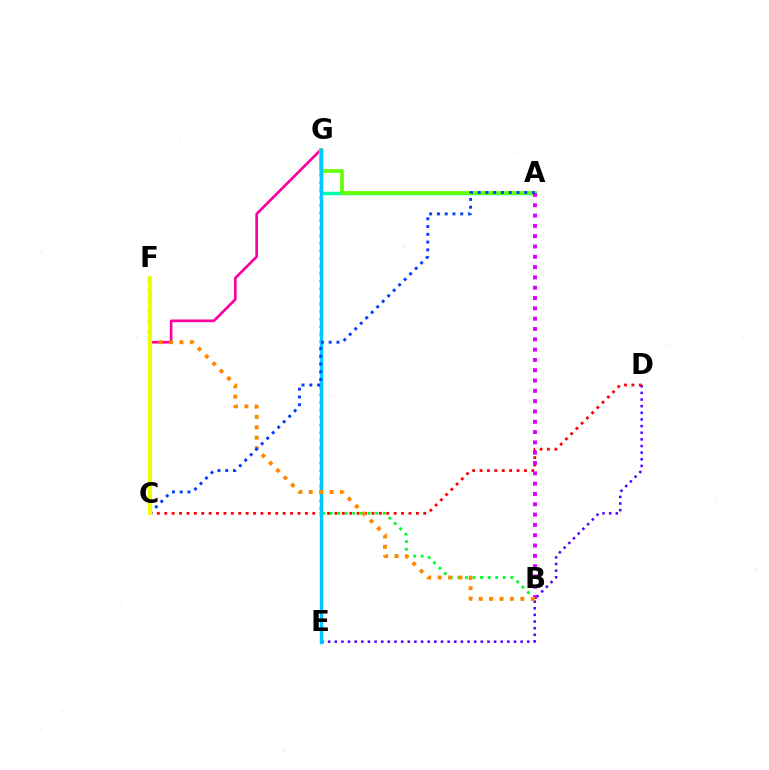{('C', 'G'): [{'color': '#ff00a0', 'line_style': 'solid', 'thickness': 1.93}], ('A', 'G'): [{'color': '#00ffaf', 'line_style': 'solid', 'thickness': 2.49}, {'color': '#66ff00', 'line_style': 'solid', 'thickness': 2.66}], ('D', 'E'): [{'color': '#4f00ff', 'line_style': 'dotted', 'thickness': 1.8}], ('C', 'D'): [{'color': '#ff0000', 'line_style': 'dotted', 'thickness': 2.01}], ('B', 'G'): [{'color': '#00ff27', 'line_style': 'dotted', 'thickness': 2.06}], ('E', 'G'): [{'color': '#00c7ff', 'line_style': 'solid', 'thickness': 2.46}], ('A', 'B'): [{'color': '#d600ff', 'line_style': 'dotted', 'thickness': 2.8}], ('B', 'F'): [{'color': '#ff8800', 'line_style': 'dotted', 'thickness': 2.83}], ('A', 'C'): [{'color': '#003fff', 'line_style': 'dotted', 'thickness': 2.11}], ('C', 'F'): [{'color': '#eeff00', 'line_style': 'solid', 'thickness': 2.92}]}